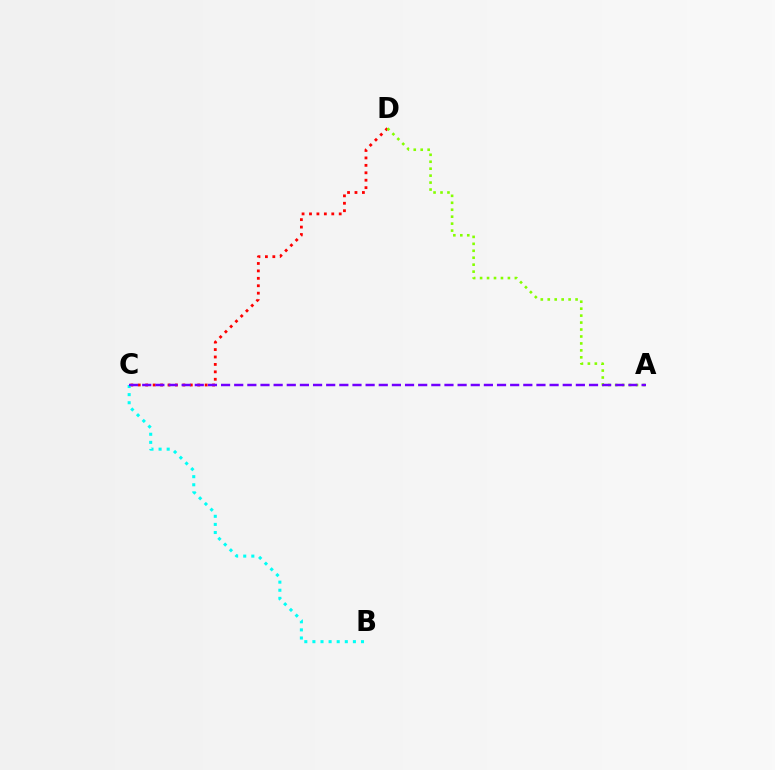{('C', 'D'): [{'color': '#ff0000', 'line_style': 'dotted', 'thickness': 2.02}], ('B', 'C'): [{'color': '#00fff6', 'line_style': 'dotted', 'thickness': 2.2}], ('A', 'D'): [{'color': '#84ff00', 'line_style': 'dotted', 'thickness': 1.89}], ('A', 'C'): [{'color': '#7200ff', 'line_style': 'dashed', 'thickness': 1.79}]}